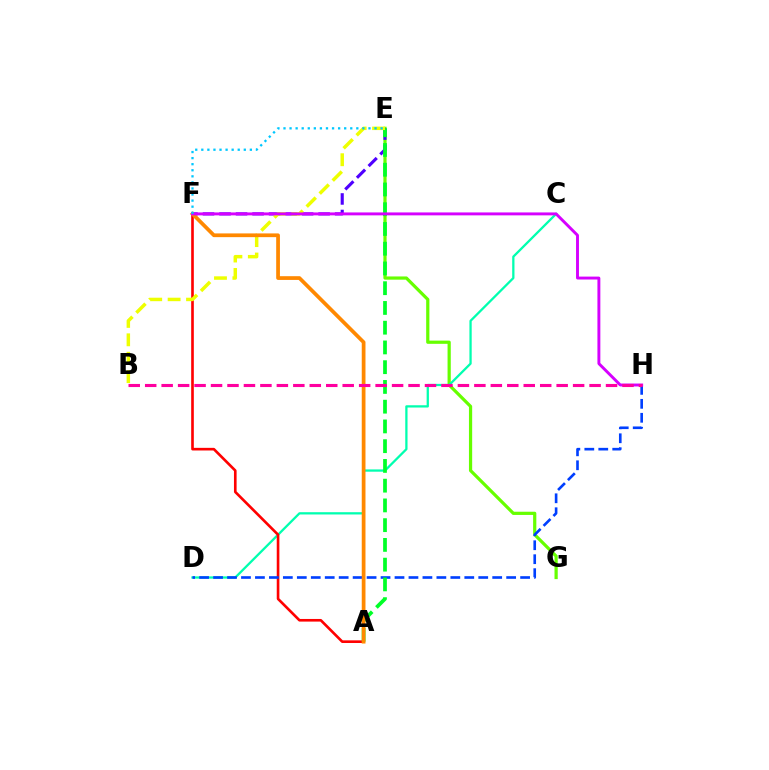{('E', 'G'): [{'color': '#66ff00', 'line_style': 'solid', 'thickness': 2.31}], ('C', 'D'): [{'color': '#00ffaf', 'line_style': 'solid', 'thickness': 1.64}], ('A', 'F'): [{'color': '#ff0000', 'line_style': 'solid', 'thickness': 1.9}, {'color': '#ff8800', 'line_style': 'solid', 'thickness': 2.69}], ('E', 'F'): [{'color': '#4f00ff', 'line_style': 'dashed', 'thickness': 2.24}, {'color': '#00c7ff', 'line_style': 'dotted', 'thickness': 1.65}], ('D', 'H'): [{'color': '#003fff', 'line_style': 'dashed', 'thickness': 1.9}], ('A', 'E'): [{'color': '#00ff27', 'line_style': 'dashed', 'thickness': 2.68}], ('B', 'E'): [{'color': '#eeff00', 'line_style': 'dashed', 'thickness': 2.5}], ('F', 'H'): [{'color': '#d600ff', 'line_style': 'solid', 'thickness': 2.1}], ('B', 'H'): [{'color': '#ff00a0', 'line_style': 'dashed', 'thickness': 2.24}]}